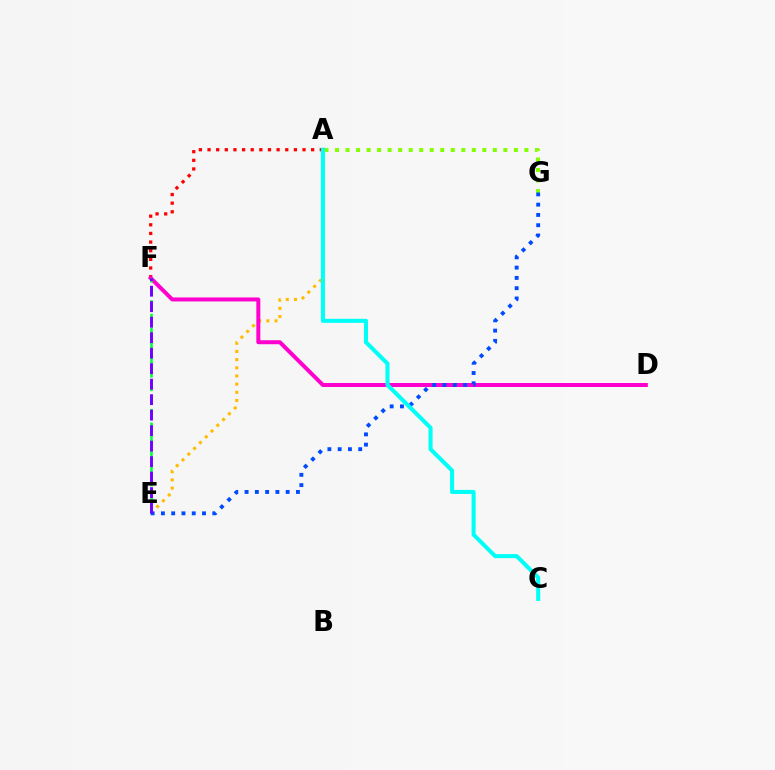{('A', 'G'): [{'color': '#84ff00', 'line_style': 'dotted', 'thickness': 2.86}], ('A', 'F'): [{'color': '#ff0000', 'line_style': 'dotted', 'thickness': 2.35}], ('A', 'E'): [{'color': '#ffbd00', 'line_style': 'dotted', 'thickness': 2.22}], ('D', 'F'): [{'color': '#ff00cf', 'line_style': 'solid', 'thickness': 2.87}], ('E', 'F'): [{'color': '#00ff39', 'line_style': 'dashed', 'thickness': 1.85}, {'color': '#7200ff', 'line_style': 'dashed', 'thickness': 2.1}], ('E', 'G'): [{'color': '#004bff', 'line_style': 'dotted', 'thickness': 2.79}], ('A', 'C'): [{'color': '#00fff6', 'line_style': 'solid', 'thickness': 2.92}]}